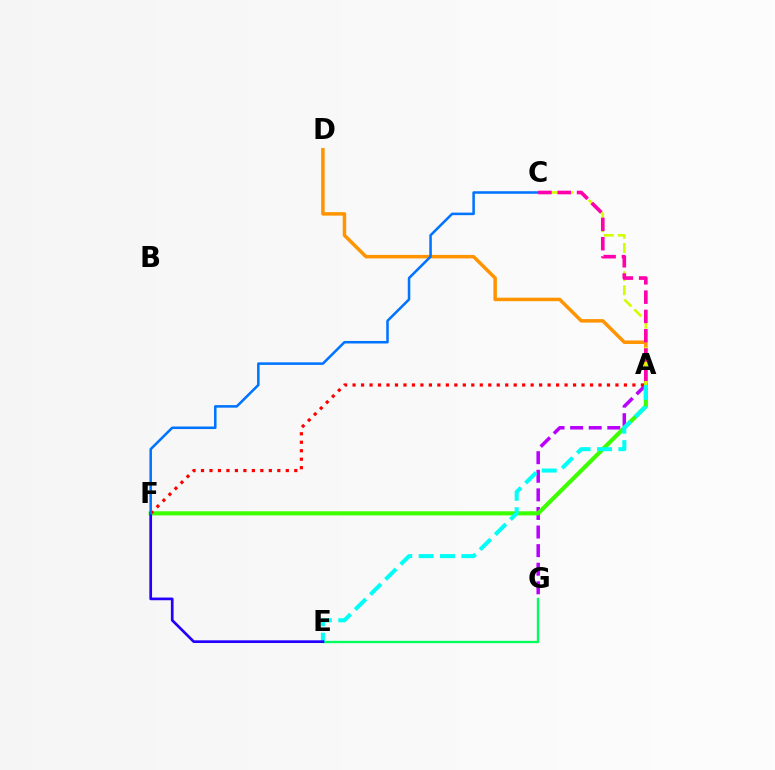{('A', 'D'): [{'color': '#ff9400', 'line_style': 'solid', 'thickness': 2.52}], ('A', 'G'): [{'color': '#b900ff', 'line_style': 'dashed', 'thickness': 2.53}], ('A', 'F'): [{'color': '#3dff00', 'line_style': 'solid', 'thickness': 2.96}, {'color': '#ff0000', 'line_style': 'dotted', 'thickness': 2.3}], ('E', 'G'): [{'color': '#00ff5c', 'line_style': 'solid', 'thickness': 1.69}], ('A', 'C'): [{'color': '#d1ff00', 'line_style': 'dashed', 'thickness': 1.92}, {'color': '#ff00ac', 'line_style': 'dashed', 'thickness': 2.62}], ('A', 'E'): [{'color': '#00fff6', 'line_style': 'dashed', 'thickness': 2.9}], ('E', 'F'): [{'color': '#2500ff', 'line_style': 'solid', 'thickness': 1.94}], ('C', 'F'): [{'color': '#0074ff', 'line_style': 'solid', 'thickness': 1.83}]}